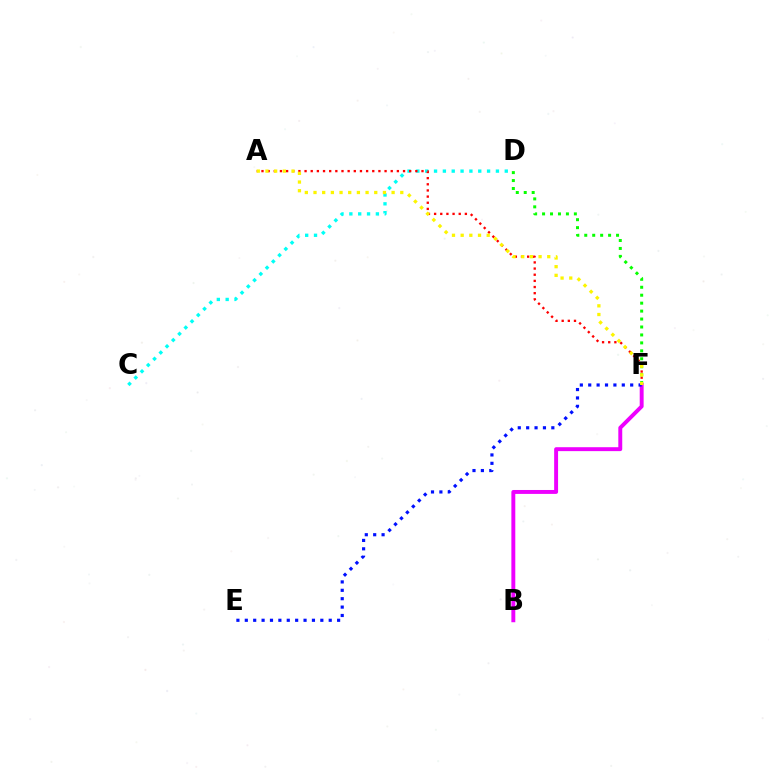{('C', 'D'): [{'color': '#00fff6', 'line_style': 'dotted', 'thickness': 2.4}], ('A', 'F'): [{'color': '#ff0000', 'line_style': 'dotted', 'thickness': 1.67}, {'color': '#fcf500', 'line_style': 'dotted', 'thickness': 2.36}], ('D', 'F'): [{'color': '#08ff00', 'line_style': 'dotted', 'thickness': 2.16}], ('B', 'F'): [{'color': '#ee00ff', 'line_style': 'solid', 'thickness': 2.82}], ('E', 'F'): [{'color': '#0010ff', 'line_style': 'dotted', 'thickness': 2.28}]}